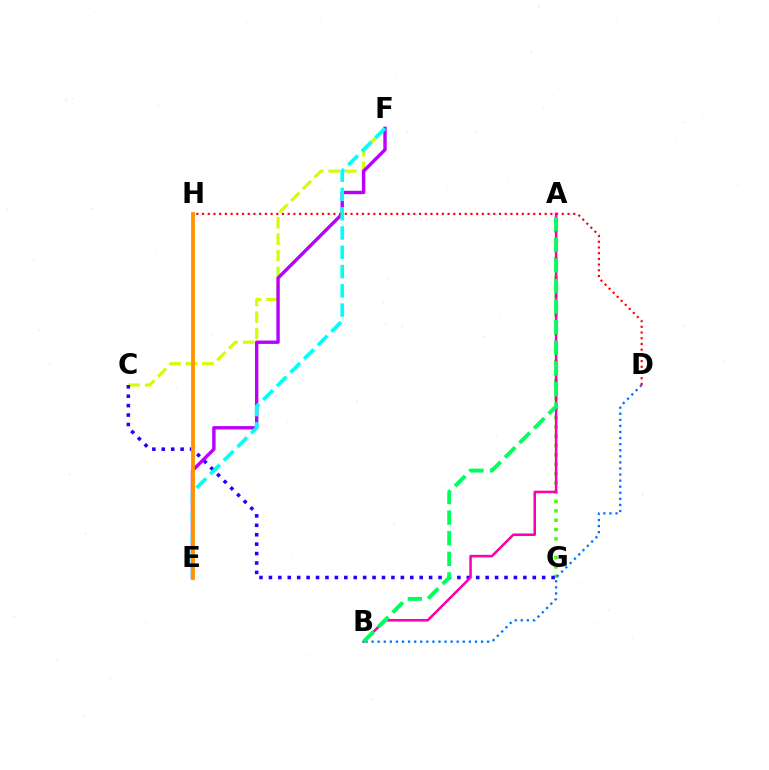{('C', 'F'): [{'color': '#d1ff00', 'line_style': 'dashed', 'thickness': 2.25}], ('A', 'G'): [{'color': '#3dff00', 'line_style': 'dotted', 'thickness': 2.54}], ('C', 'G'): [{'color': '#2500ff', 'line_style': 'dotted', 'thickness': 2.56}], ('B', 'D'): [{'color': '#0074ff', 'line_style': 'dotted', 'thickness': 1.65}], ('E', 'F'): [{'color': '#b900ff', 'line_style': 'solid', 'thickness': 2.44}, {'color': '#00fff6', 'line_style': 'dashed', 'thickness': 2.62}], ('D', 'H'): [{'color': '#ff0000', 'line_style': 'dotted', 'thickness': 1.55}], ('A', 'B'): [{'color': '#ff00ac', 'line_style': 'solid', 'thickness': 1.84}, {'color': '#00ff5c', 'line_style': 'dashed', 'thickness': 2.8}], ('E', 'H'): [{'color': '#ff9400', 'line_style': 'solid', 'thickness': 2.75}]}